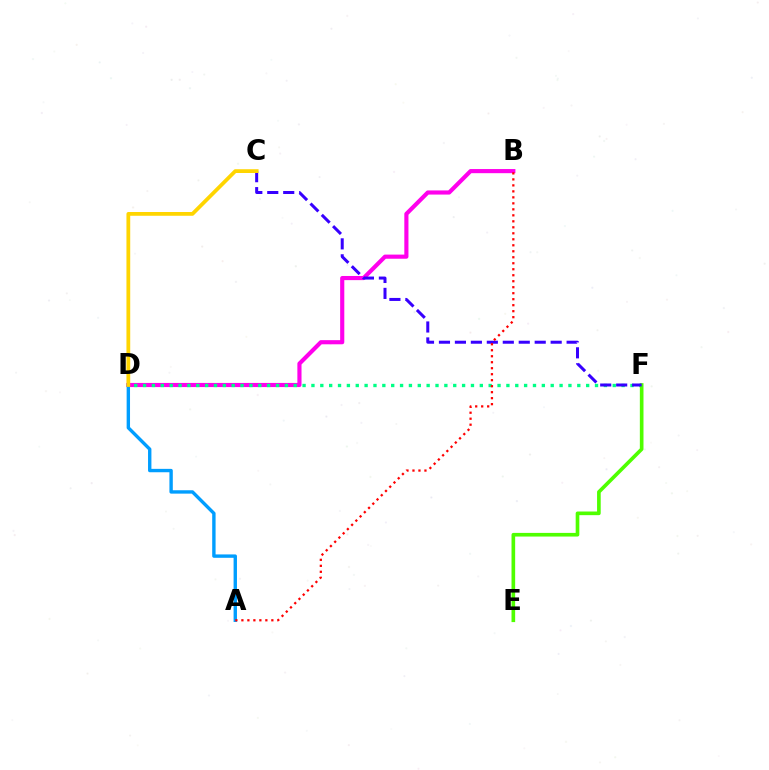{('B', 'D'): [{'color': '#ff00ed', 'line_style': 'solid', 'thickness': 2.98}], ('A', 'D'): [{'color': '#009eff', 'line_style': 'solid', 'thickness': 2.44}], ('D', 'F'): [{'color': '#00ff86', 'line_style': 'dotted', 'thickness': 2.41}], ('E', 'F'): [{'color': '#4fff00', 'line_style': 'solid', 'thickness': 2.63}], ('C', 'F'): [{'color': '#3700ff', 'line_style': 'dashed', 'thickness': 2.17}], ('C', 'D'): [{'color': '#ffd500', 'line_style': 'solid', 'thickness': 2.71}], ('A', 'B'): [{'color': '#ff0000', 'line_style': 'dotted', 'thickness': 1.63}]}